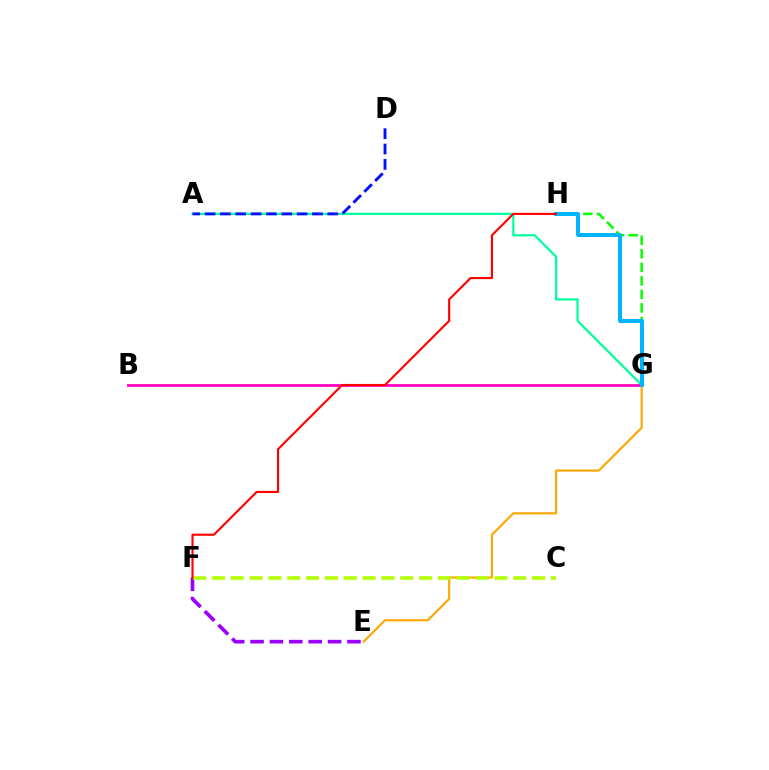{('B', 'G'): [{'color': '#ff00bd', 'line_style': 'solid', 'thickness': 2.01}], ('E', 'F'): [{'color': '#9b00ff', 'line_style': 'dashed', 'thickness': 2.63}], ('A', 'G'): [{'color': '#00ff9d', 'line_style': 'solid', 'thickness': 1.6}], ('A', 'D'): [{'color': '#0010ff', 'line_style': 'dashed', 'thickness': 2.08}], ('G', 'H'): [{'color': '#08ff00', 'line_style': 'dashed', 'thickness': 1.84}, {'color': '#00b5ff', 'line_style': 'solid', 'thickness': 2.87}], ('E', 'G'): [{'color': '#ffa500', 'line_style': 'solid', 'thickness': 1.52}], ('C', 'F'): [{'color': '#b3ff00', 'line_style': 'dashed', 'thickness': 2.56}], ('F', 'H'): [{'color': '#ff0000', 'line_style': 'solid', 'thickness': 1.53}]}